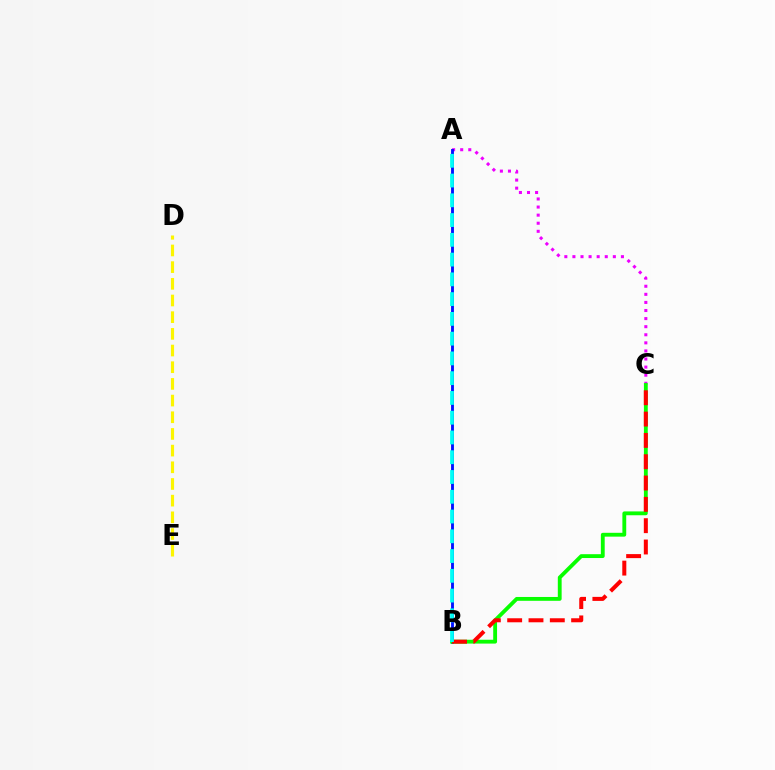{('A', 'C'): [{'color': '#ee00ff', 'line_style': 'dotted', 'thickness': 2.2}], ('A', 'B'): [{'color': '#0010ff', 'line_style': 'solid', 'thickness': 2.06}, {'color': '#00fff6', 'line_style': 'dashed', 'thickness': 2.68}], ('B', 'C'): [{'color': '#08ff00', 'line_style': 'solid', 'thickness': 2.76}, {'color': '#ff0000', 'line_style': 'dashed', 'thickness': 2.9}], ('D', 'E'): [{'color': '#fcf500', 'line_style': 'dashed', 'thickness': 2.27}]}